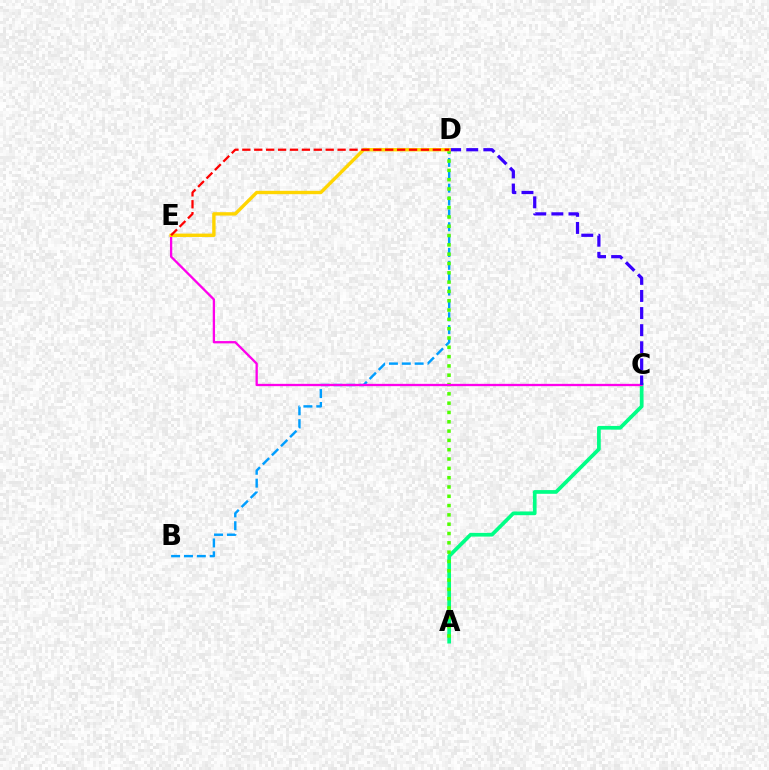{('B', 'D'): [{'color': '#009eff', 'line_style': 'dashed', 'thickness': 1.75}], ('A', 'C'): [{'color': '#00ff86', 'line_style': 'solid', 'thickness': 2.67}], ('A', 'D'): [{'color': '#4fff00', 'line_style': 'dotted', 'thickness': 2.53}], ('C', 'E'): [{'color': '#ff00ed', 'line_style': 'solid', 'thickness': 1.66}], ('C', 'D'): [{'color': '#3700ff', 'line_style': 'dashed', 'thickness': 2.32}], ('D', 'E'): [{'color': '#ffd500', 'line_style': 'solid', 'thickness': 2.43}, {'color': '#ff0000', 'line_style': 'dashed', 'thickness': 1.62}]}